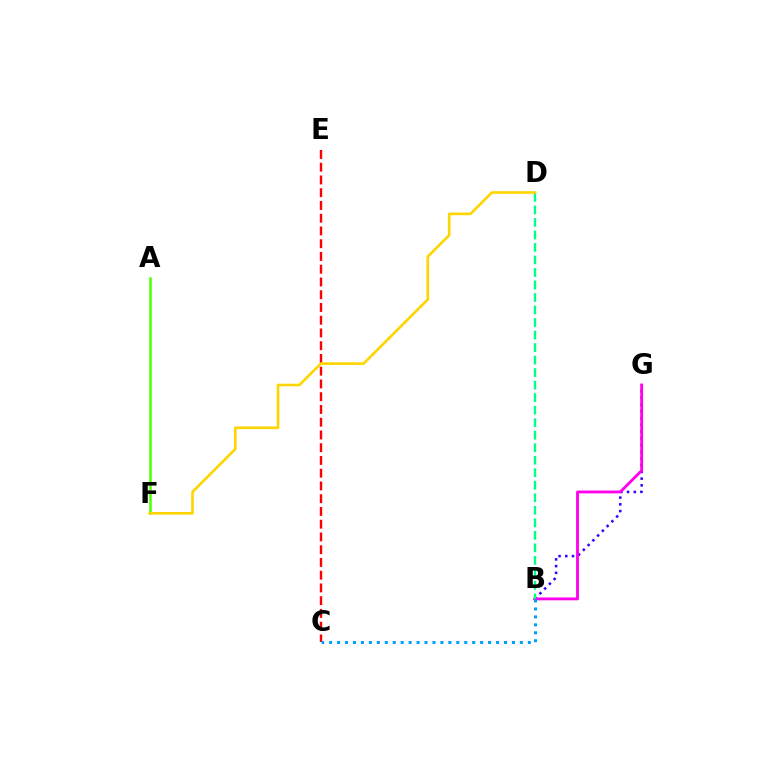{('B', 'G'): [{'color': '#3700ff', 'line_style': 'dotted', 'thickness': 1.83}, {'color': '#ff00ed', 'line_style': 'solid', 'thickness': 2.05}], ('A', 'F'): [{'color': '#4fff00', 'line_style': 'solid', 'thickness': 1.81}], ('C', 'E'): [{'color': '#ff0000', 'line_style': 'dashed', 'thickness': 1.73}], ('B', 'C'): [{'color': '#009eff', 'line_style': 'dotted', 'thickness': 2.16}], ('B', 'D'): [{'color': '#00ff86', 'line_style': 'dashed', 'thickness': 1.7}], ('D', 'F'): [{'color': '#ffd500', 'line_style': 'solid', 'thickness': 1.89}]}